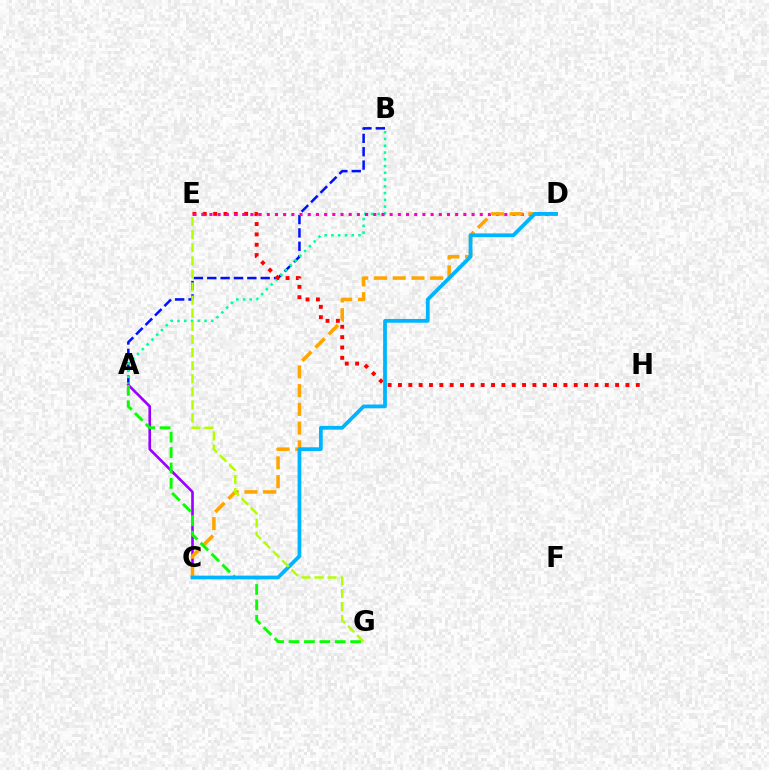{('A', 'B'): [{'color': '#0010ff', 'line_style': 'dashed', 'thickness': 1.82}, {'color': '#00ff9d', 'line_style': 'dotted', 'thickness': 1.84}], ('E', 'H'): [{'color': '#ff0000', 'line_style': 'dotted', 'thickness': 2.81}], ('D', 'E'): [{'color': '#ff00bd', 'line_style': 'dotted', 'thickness': 2.23}], ('A', 'C'): [{'color': '#9b00ff', 'line_style': 'solid', 'thickness': 1.9}], ('C', 'D'): [{'color': '#ffa500', 'line_style': 'dashed', 'thickness': 2.54}, {'color': '#00b5ff', 'line_style': 'solid', 'thickness': 2.71}], ('A', 'G'): [{'color': '#08ff00', 'line_style': 'dashed', 'thickness': 2.09}], ('E', 'G'): [{'color': '#b3ff00', 'line_style': 'dashed', 'thickness': 1.78}]}